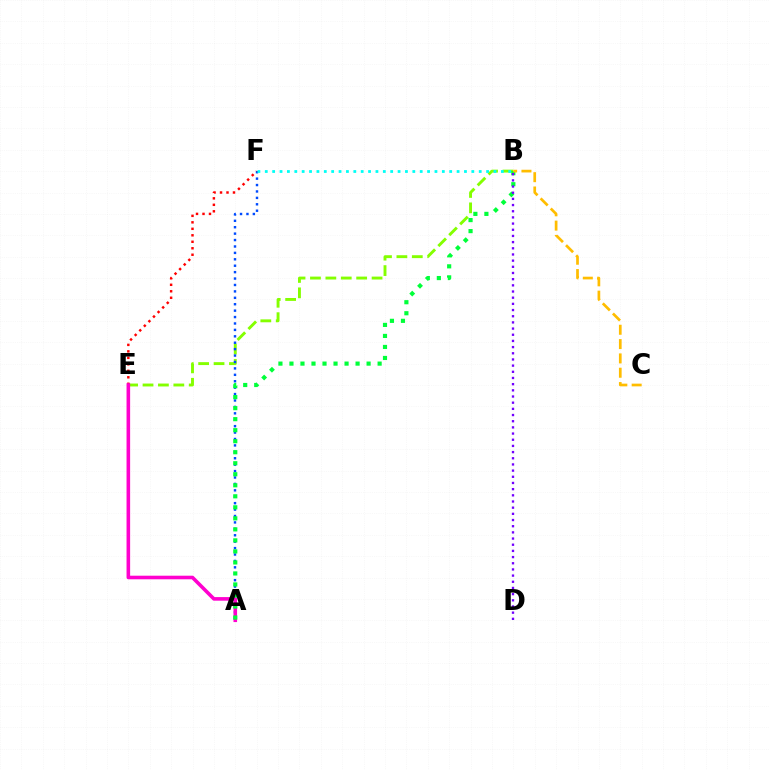{('B', 'E'): [{'color': '#84ff00', 'line_style': 'dashed', 'thickness': 2.09}], ('A', 'F'): [{'color': '#004bff', 'line_style': 'dotted', 'thickness': 1.74}], ('E', 'F'): [{'color': '#ff0000', 'line_style': 'dotted', 'thickness': 1.76}], ('B', 'F'): [{'color': '#00fff6', 'line_style': 'dotted', 'thickness': 2.0}], ('A', 'E'): [{'color': '#ff00cf', 'line_style': 'solid', 'thickness': 2.59}], ('A', 'B'): [{'color': '#00ff39', 'line_style': 'dotted', 'thickness': 2.99}], ('B', 'D'): [{'color': '#7200ff', 'line_style': 'dotted', 'thickness': 1.68}], ('B', 'C'): [{'color': '#ffbd00', 'line_style': 'dashed', 'thickness': 1.95}]}